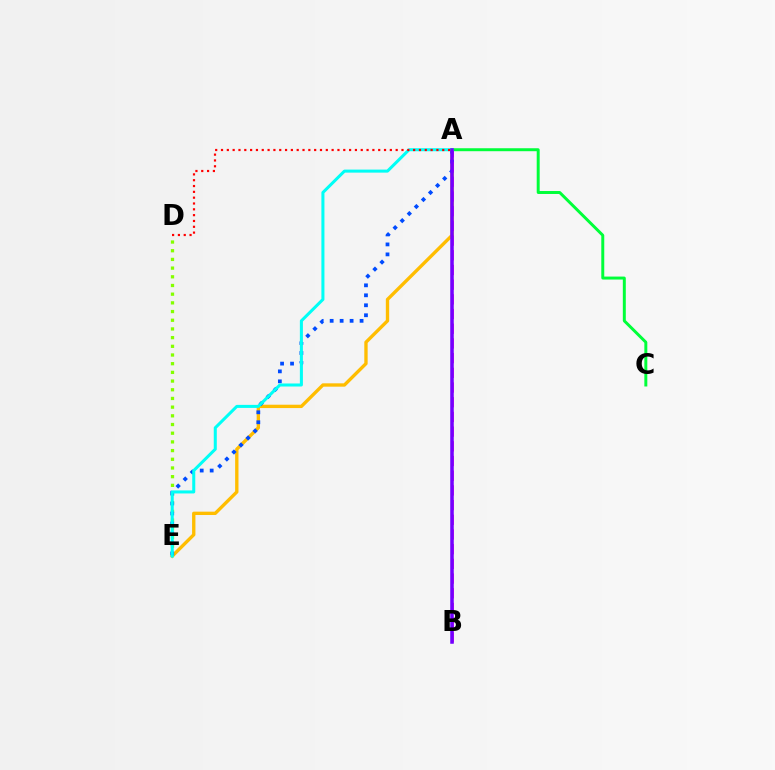{('A', 'E'): [{'color': '#ffbd00', 'line_style': 'solid', 'thickness': 2.41}, {'color': '#004bff', 'line_style': 'dotted', 'thickness': 2.71}, {'color': '#00fff6', 'line_style': 'solid', 'thickness': 2.18}], ('D', 'E'): [{'color': '#84ff00', 'line_style': 'dotted', 'thickness': 2.36}], ('A', 'B'): [{'color': '#ff00cf', 'line_style': 'dashed', 'thickness': 2.0}, {'color': '#7200ff', 'line_style': 'solid', 'thickness': 2.54}], ('A', 'C'): [{'color': '#00ff39', 'line_style': 'solid', 'thickness': 2.13}], ('A', 'D'): [{'color': '#ff0000', 'line_style': 'dotted', 'thickness': 1.58}]}